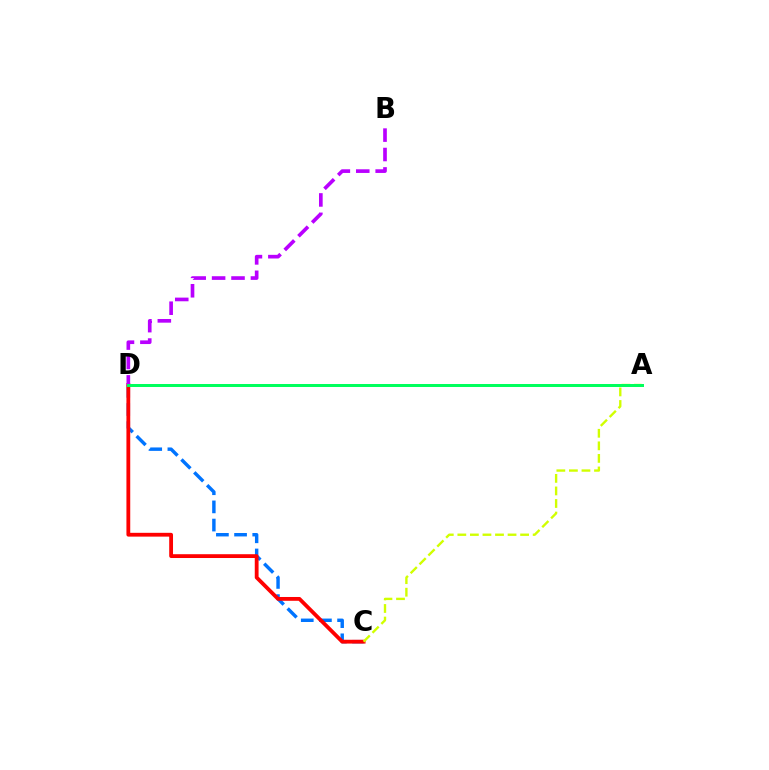{('C', 'D'): [{'color': '#0074ff', 'line_style': 'dashed', 'thickness': 2.47}, {'color': '#ff0000', 'line_style': 'solid', 'thickness': 2.74}], ('A', 'C'): [{'color': '#d1ff00', 'line_style': 'dashed', 'thickness': 1.71}], ('B', 'D'): [{'color': '#b900ff', 'line_style': 'dashed', 'thickness': 2.64}], ('A', 'D'): [{'color': '#00ff5c', 'line_style': 'solid', 'thickness': 2.15}]}